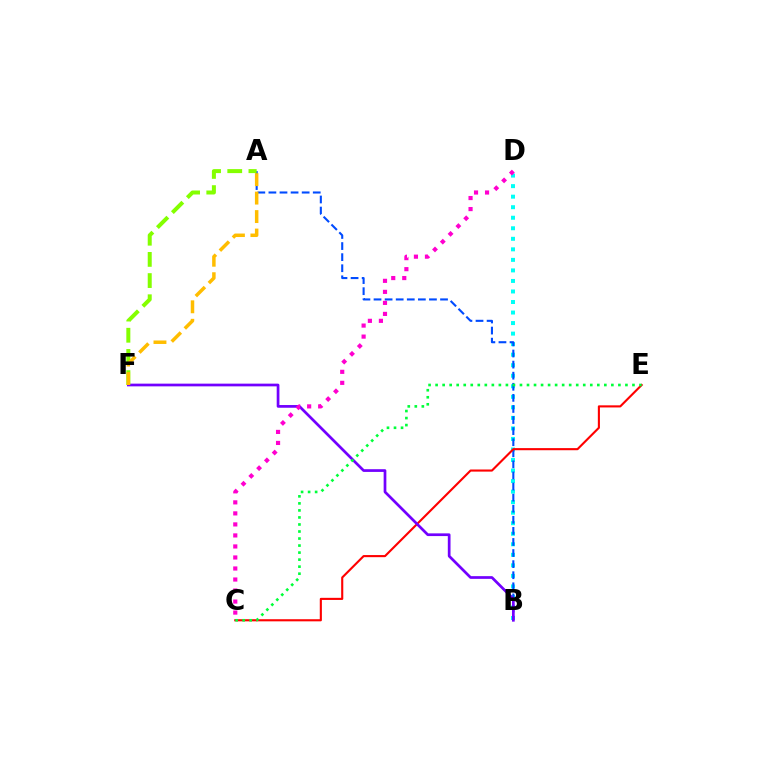{('B', 'D'): [{'color': '#00fff6', 'line_style': 'dotted', 'thickness': 2.86}], ('A', 'B'): [{'color': '#004bff', 'line_style': 'dashed', 'thickness': 1.51}], ('C', 'E'): [{'color': '#ff0000', 'line_style': 'solid', 'thickness': 1.52}, {'color': '#00ff39', 'line_style': 'dotted', 'thickness': 1.91}], ('B', 'F'): [{'color': '#7200ff', 'line_style': 'solid', 'thickness': 1.95}], ('C', 'D'): [{'color': '#ff00cf', 'line_style': 'dotted', 'thickness': 2.99}], ('A', 'F'): [{'color': '#84ff00', 'line_style': 'dashed', 'thickness': 2.88}, {'color': '#ffbd00', 'line_style': 'dashed', 'thickness': 2.51}]}